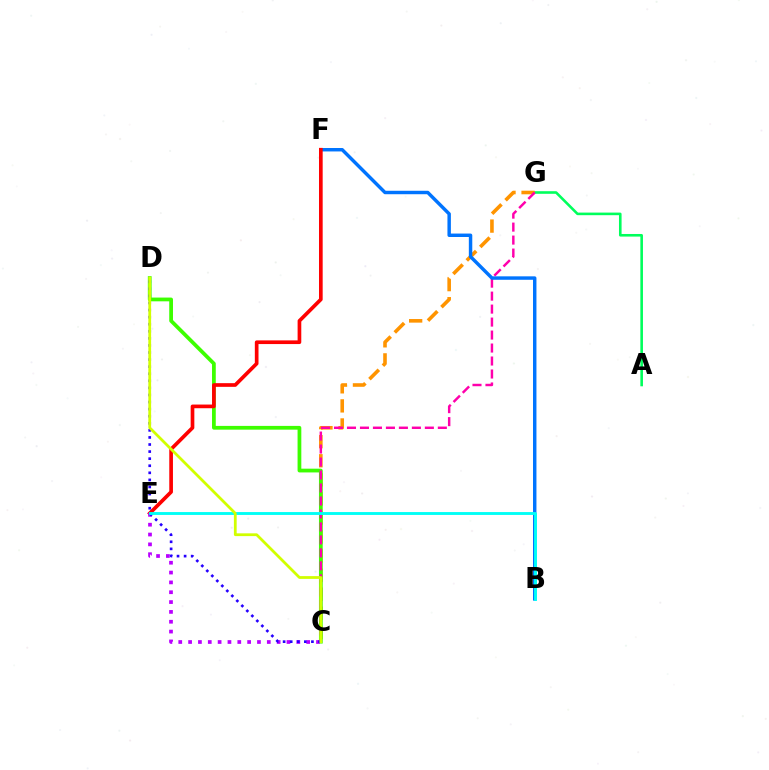{('A', 'G'): [{'color': '#00ff5c', 'line_style': 'solid', 'thickness': 1.87}], ('C', 'G'): [{'color': '#ff9400', 'line_style': 'dashed', 'thickness': 2.59}, {'color': '#ff00ac', 'line_style': 'dashed', 'thickness': 1.76}], ('C', 'D'): [{'color': '#3dff00', 'line_style': 'solid', 'thickness': 2.7}, {'color': '#2500ff', 'line_style': 'dotted', 'thickness': 1.92}, {'color': '#d1ff00', 'line_style': 'solid', 'thickness': 1.99}], ('B', 'F'): [{'color': '#0074ff', 'line_style': 'solid', 'thickness': 2.48}], ('E', 'F'): [{'color': '#ff0000', 'line_style': 'solid', 'thickness': 2.65}], ('C', 'E'): [{'color': '#b900ff', 'line_style': 'dotted', 'thickness': 2.67}], ('B', 'E'): [{'color': '#00fff6', 'line_style': 'solid', 'thickness': 2.07}]}